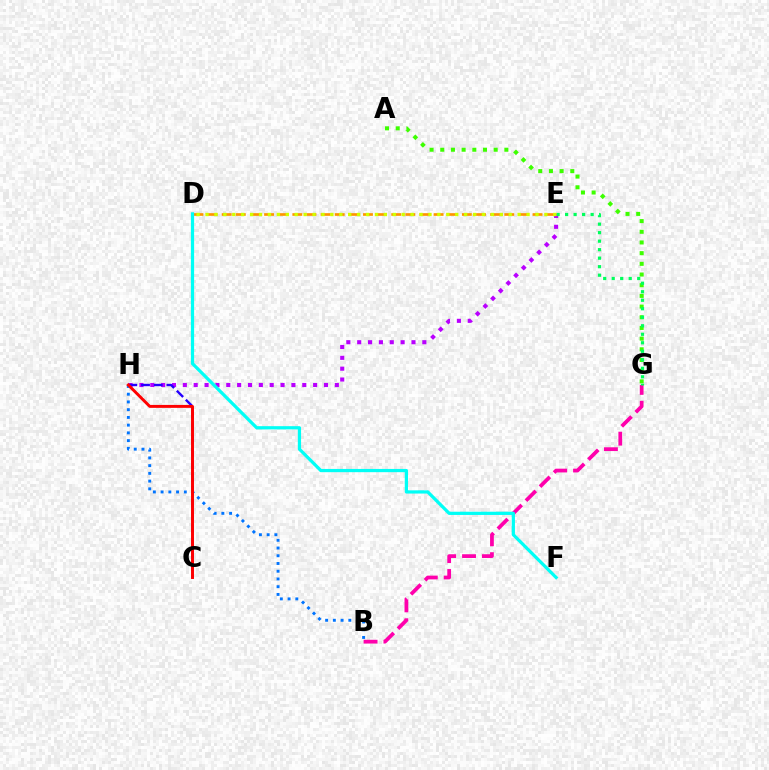{('A', 'G'): [{'color': '#3dff00', 'line_style': 'dotted', 'thickness': 2.9}], ('D', 'E'): [{'color': '#ff9400', 'line_style': 'dashed', 'thickness': 1.92}, {'color': '#d1ff00', 'line_style': 'dotted', 'thickness': 2.42}], ('B', 'G'): [{'color': '#ff00ac', 'line_style': 'dashed', 'thickness': 2.7}], ('E', 'H'): [{'color': '#b900ff', 'line_style': 'dotted', 'thickness': 2.95}], ('D', 'F'): [{'color': '#00fff6', 'line_style': 'solid', 'thickness': 2.33}], ('C', 'H'): [{'color': '#2500ff', 'line_style': 'dashed', 'thickness': 1.73}, {'color': '#ff0000', 'line_style': 'solid', 'thickness': 2.12}], ('E', 'G'): [{'color': '#00ff5c', 'line_style': 'dotted', 'thickness': 2.31}], ('B', 'H'): [{'color': '#0074ff', 'line_style': 'dotted', 'thickness': 2.1}]}